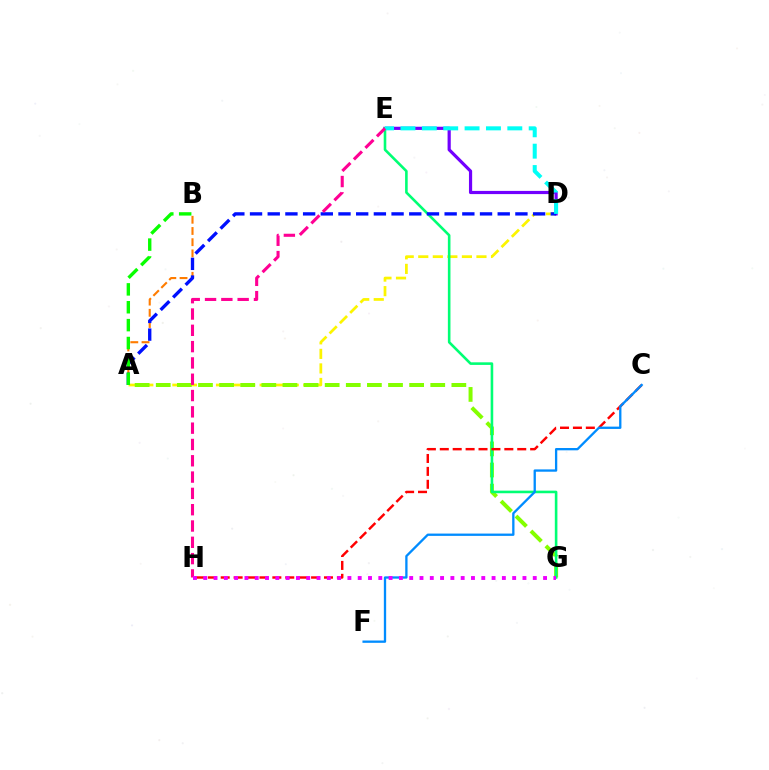{('A', 'D'): [{'color': '#fcf500', 'line_style': 'dashed', 'thickness': 1.98}, {'color': '#0010ff', 'line_style': 'dashed', 'thickness': 2.4}], ('D', 'E'): [{'color': '#7200ff', 'line_style': 'solid', 'thickness': 2.29}, {'color': '#00fff6', 'line_style': 'dashed', 'thickness': 2.9}], ('A', 'G'): [{'color': '#84ff00', 'line_style': 'dashed', 'thickness': 2.87}], ('E', 'G'): [{'color': '#00ff74', 'line_style': 'solid', 'thickness': 1.87}], ('C', 'H'): [{'color': '#ff0000', 'line_style': 'dashed', 'thickness': 1.75}], ('A', 'B'): [{'color': '#ff7c00', 'line_style': 'dashed', 'thickness': 1.52}, {'color': '#08ff00', 'line_style': 'dashed', 'thickness': 2.43}], ('E', 'H'): [{'color': '#ff0094', 'line_style': 'dashed', 'thickness': 2.22}], ('C', 'F'): [{'color': '#008cff', 'line_style': 'solid', 'thickness': 1.66}], ('G', 'H'): [{'color': '#ee00ff', 'line_style': 'dotted', 'thickness': 2.8}]}